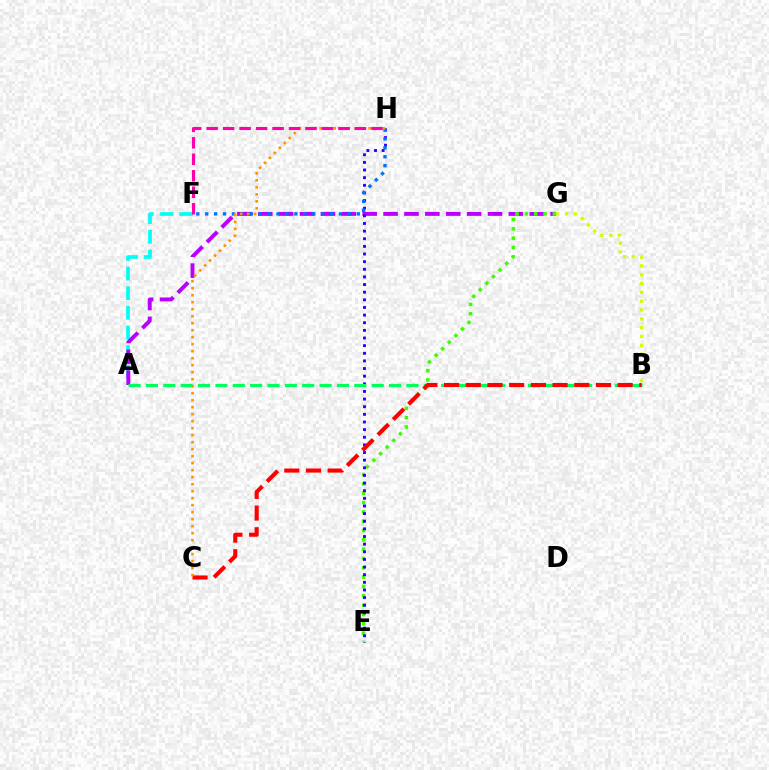{('A', 'F'): [{'color': '#00fff6', 'line_style': 'dashed', 'thickness': 2.67}], ('A', 'G'): [{'color': '#b900ff', 'line_style': 'dashed', 'thickness': 2.84}], ('E', 'G'): [{'color': '#3dff00', 'line_style': 'dotted', 'thickness': 2.53}], ('B', 'G'): [{'color': '#d1ff00', 'line_style': 'dotted', 'thickness': 2.39}], ('E', 'H'): [{'color': '#2500ff', 'line_style': 'dotted', 'thickness': 2.07}], ('F', 'H'): [{'color': '#0074ff', 'line_style': 'dotted', 'thickness': 2.42}, {'color': '#ff00ac', 'line_style': 'dashed', 'thickness': 2.24}], ('A', 'B'): [{'color': '#00ff5c', 'line_style': 'dashed', 'thickness': 2.36}], ('B', 'C'): [{'color': '#ff0000', 'line_style': 'dashed', 'thickness': 2.95}], ('C', 'H'): [{'color': '#ff9400', 'line_style': 'dotted', 'thickness': 1.9}]}